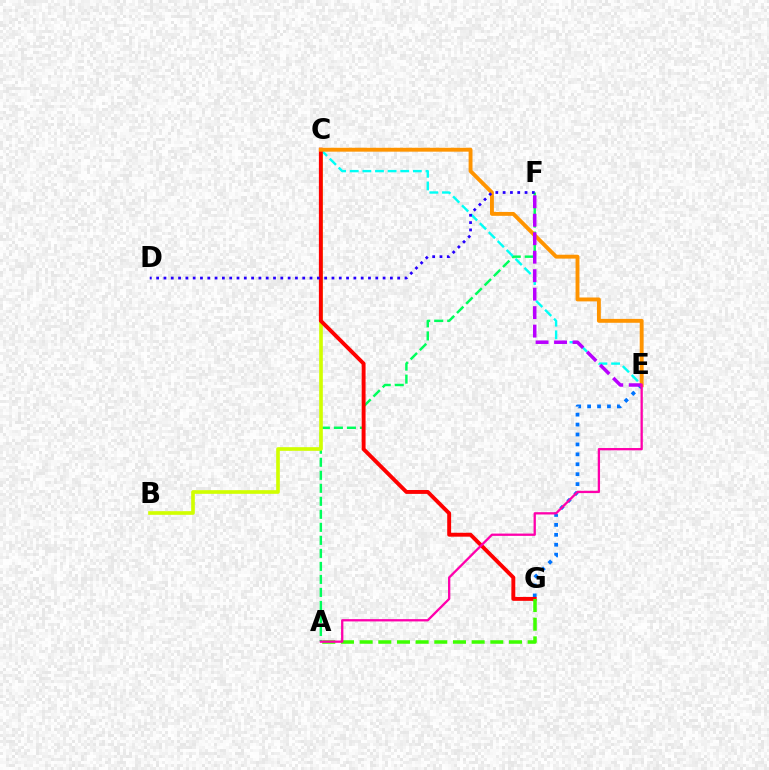{('E', 'G'): [{'color': '#0074ff', 'line_style': 'dotted', 'thickness': 2.7}], ('A', 'F'): [{'color': '#00ff5c', 'line_style': 'dashed', 'thickness': 1.77}], ('B', 'C'): [{'color': '#d1ff00', 'line_style': 'solid', 'thickness': 2.63}], ('C', 'E'): [{'color': '#00fff6', 'line_style': 'dashed', 'thickness': 1.71}, {'color': '#ff9400', 'line_style': 'solid', 'thickness': 2.8}], ('C', 'G'): [{'color': '#ff0000', 'line_style': 'solid', 'thickness': 2.81}], ('A', 'G'): [{'color': '#3dff00', 'line_style': 'dashed', 'thickness': 2.54}], ('E', 'F'): [{'color': '#b900ff', 'line_style': 'dashed', 'thickness': 2.51}], ('A', 'E'): [{'color': '#ff00ac', 'line_style': 'solid', 'thickness': 1.65}], ('D', 'F'): [{'color': '#2500ff', 'line_style': 'dotted', 'thickness': 1.98}]}